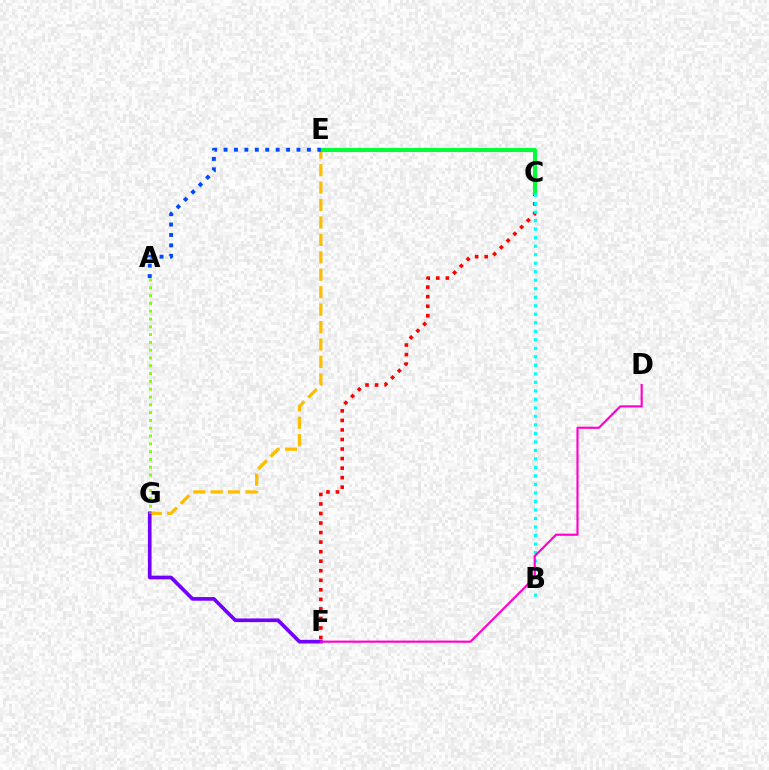{('E', 'G'): [{'color': '#ffbd00', 'line_style': 'dashed', 'thickness': 2.37}], ('F', 'G'): [{'color': '#7200ff', 'line_style': 'solid', 'thickness': 2.64}], ('C', 'F'): [{'color': '#ff0000', 'line_style': 'dotted', 'thickness': 2.59}], ('C', 'E'): [{'color': '#00ff39', 'line_style': 'solid', 'thickness': 2.93}], ('A', 'G'): [{'color': '#84ff00', 'line_style': 'dotted', 'thickness': 2.12}], ('B', 'C'): [{'color': '#00fff6', 'line_style': 'dotted', 'thickness': 2.31}], ('D', 'F'): [{'color': '#ff00cf', 'line_style': 'solid', 'thickness': 1.55}], ('A', 'E'): [{'color': '#004bff', 'line_style': 'dotted', 'thickness': 2.83}]}